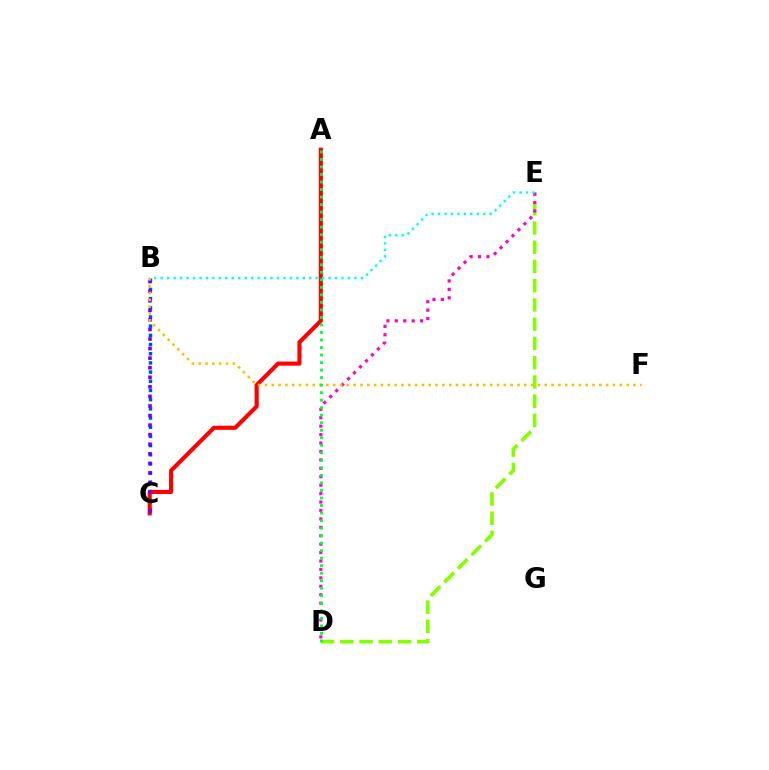{('B', 'C'): [{'color': '#004bff', 'line_style': 'dotted', 'thickness': 2.5}, {'color': '#7200ff', 'line_style': 'dotted', 'thickness': 2.6}], ('D', 'E'): [{'color': '#84ff00', 'line_style': 'dashed', 'thickness': 2.61}, {'color': '#ff00cf', 'line_style': 'dotted', 'thickness': 2.29}], ('A', 'C'): [{'color': '#ff0000', 'line_style': 'solid', 'thickness': 2.97}], ('B', 'F'): [{'color': '#ffbd00', 'line_style': 'dotted', 'thickness': 1.85}], ('A', 'D'): [{'color': '#00ff39', 'line_style': 'dotted', 'thickness': 2.04}], ('B', 'E'): [{'color': '#00fff6', 'line_style': 'dotted', 'thickness': 1.75}]}